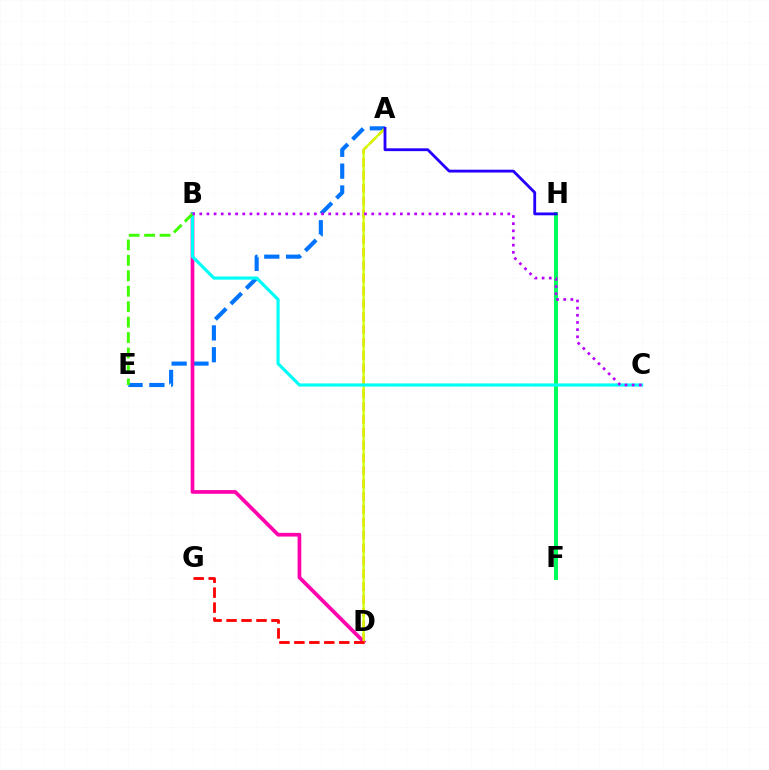{('F', 'H'): [{'color': '#00ff5c', 'line_style': 'solid', 'thickness': 2.89}], ('A', 'E'): [{'color': '#0074ff', 'line_style': 'dashed', 'thickness': 2.96}], ('A', 'D'): [{'color': '#ff9400', 'line_style': 'dashed', 'thickness': 1.75}, {'color': '#d1ff00', 'line_style': 'solid', 'thickness': 1.6}], ('B', 'D'): [{'color': '#ff00ac', 'line_style': 'solid', 'thickness': 2.67}], ('A', 'H'): [{'color': '#2500ff', 'line_style': 'solid', 'thickness': 2.03}], ('B', 'C'): [{'color': '#00fff6', 'line_style': 'solid', 'thickness': 2.28}, {'color': '#b900ff', 'line_style': 'dotted', 'thickness': 1.95}], ('B', 'E'): [{'color': '#3dff00', 'line_style': 'dashed', 'thickness': 2.1}], ('D', 'G'): [{'color': '#ff0000', 'line_style': 'dashed', 'thickness': 2.03}]}